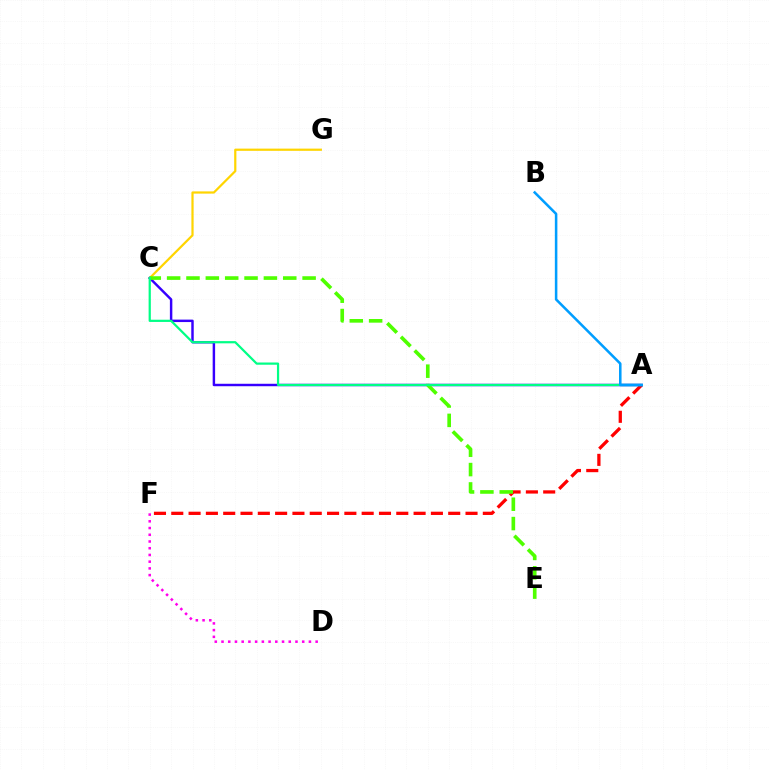{('A', 'F'): [{'color': '#ff0000', 'line_style': 'dashed', 'thickness': 2.35}], ('C', 'G'): [{'color': '#ffd500', 'line_style': 'solid', 'thickness': 1.59}], ('A', 'C'): [{'color': '#3700ff', 'line_style': 'solid', 'thickness': 1.76}, {'color': '#00ff86', 'line_style': 'solid', 'thickness': 1.6}], ('C', 'E'): [{'color': '#4fff00', 'line_style': 'dashed', 'thickness': 2.63}], ('D', 'F'): [{'color': '#ff00ed', 'line_style': 'dotted', 'thickness': 1.83}], ('A', 'B'): [{'color': '#009eff', 'line_style': 'solid', 'thickness': 1.83}]}